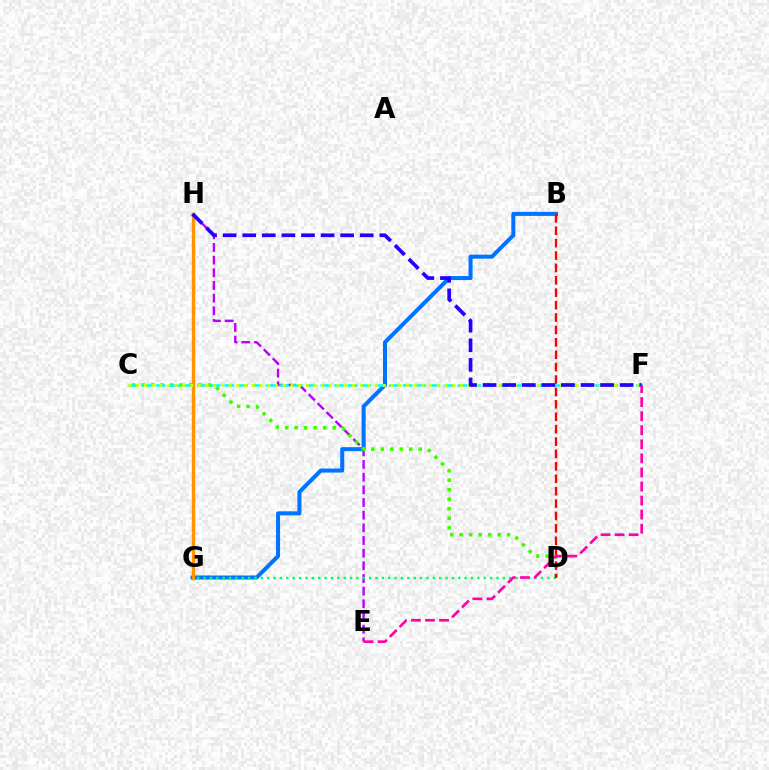{('E', 'H'): [{'color': '#b900ff', 'line_style': 'dashed', 'thickness': 1.72}], ('B', 'G'): [{'color': '#0074ff', 'line_style': 'solid', 'thickness': 2.9}], ('G', 'H'): [{'color': '#ff9400', 'line_style': 'solid', 'thickness': 2.44}], ('C', 'D'): [{'color': '#3dff00', 'line_style': 'dotted', 'thickness': 2.58}], ('D', 'G'): [{'color': '#00ff5c', 'line_style': 'dotted', 'thickness': 1.73}], ('C', 'F'): [{'color': '#00fff6', 'line_style': 'dashed', 'thickness': 1.86}, {'color': '#d1ff00', 'line_style': 'dotted', 'thickness': 2.09}], ('B', 'D'): [{'color': '#ff0000', 'line_style': 'dashed', 'thickness': 1.68}], ('F', 'H'): [{'color': '#2500ff', 'line_style': 'dashed', 'thickness': 2.66}], ('E', 'F'): [{'color': '#ff00ac', 'line_style': 'dashed', 'thickness': 1.91}]}